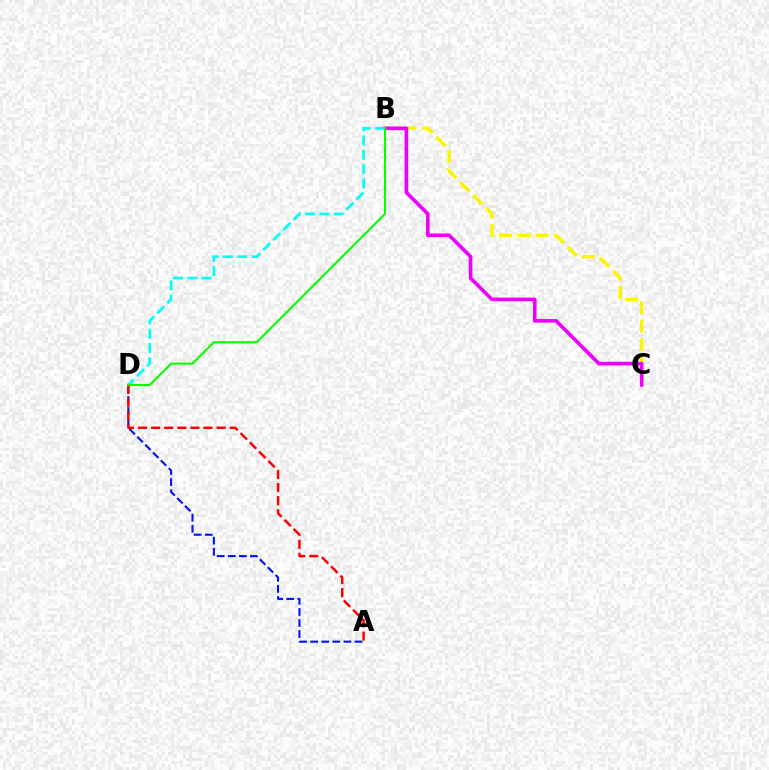{('A', 'D'): [{'color': '#0010ff', 'line_style': 'dashed', 'thickness': 1.51}, {'color': '#ff0000', 'line_style': 'dashed', 'thickness': 1.78}], ('B', 'C'): [{'color': '#fcf500', 'line_style': 'dashed', 'thickness': 2.49}, {'color': '#ee00ff', 'line_style': 'solid', 'thickness': 2.62}], ('B', 'D'): [{'color': '#00fff6', 'line_style': 'dashed', 'thickness': 1.94}, {'color': '#08ff00', 'line_style': 'solid', 'thickness': 1.5}]}